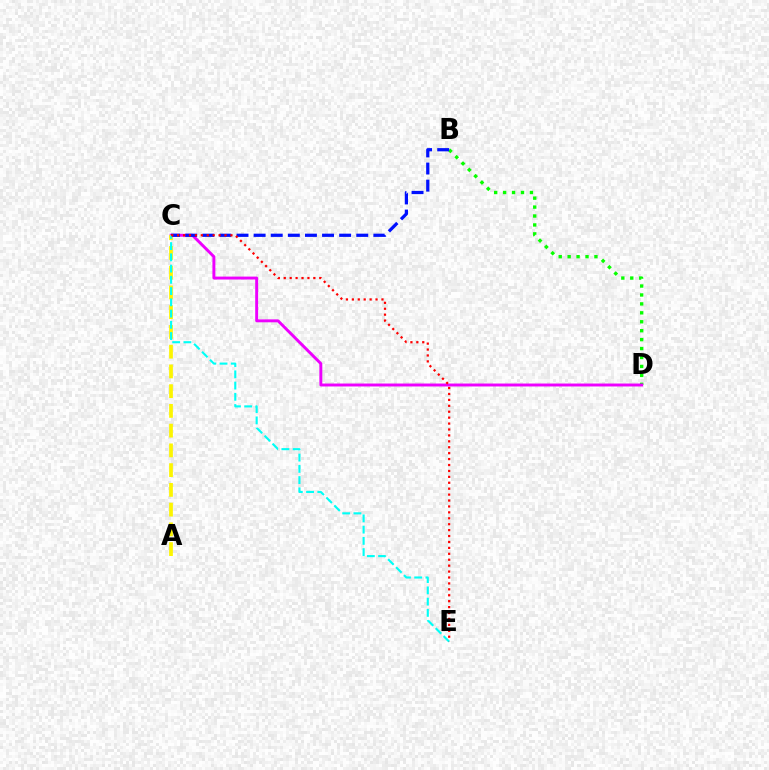{('B', 'D'): [{'color': '#08ff00', 'line_style': 'dotted', 'thickness': 2.43}], ('C', 'D'): [{'color': '#ee00ff', 'line_style': 'solid', 'thickness': 2.11}], ('A', 'C'): [{'color': '#fcf500', 'line_style': 'dashed', 'thickness': 2.68}], ('B', 'C'): [{'color': '#0010ff', 'line_style': 'dashed', 'thickness': 2.32}], ('C', 'E'): [{'color': '#00fff6', 'line_style': 'dashed', 'thickness': 1.53}, {'color': '#ff0000', 'line_style': 'dotted', 'thickness': 1.61}]}